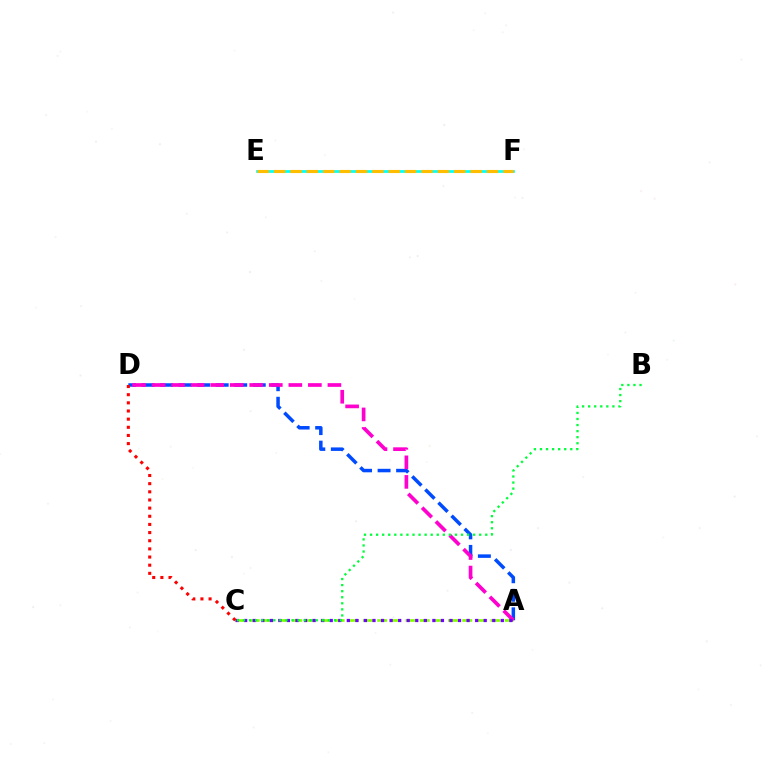{('A', 'C'): [{'color': '#84ff00', 'line_style': 'dashed', 'thickness': 1.93}, {'color': '#7200ff', 'line_style': 'dotted', 'thickness': 2.32}], ('A', 'D'): [{'color': '#004bff', 'line_style': 'dashed', 'thickness': 2.52}, {'color': '#ff00cf', 'line_style': 'dashed', 'thickness': 2.65}], ('C', 'D'): [{'color': '#ff0000', 'line_style': 'dotted', 'thickness': 2.22}], ('B', 'C'): [{'color': '#00ff39', 'line_style': 'dotted', 'thickness': 1.65}], ('E', 'F'): [{'color': '#00fff6', 'line_style': 'solid', 'thickness': 1.94}, {'color': '#ffbd00', 'line_style': 'dashed', 'thickness': 2.22}]}